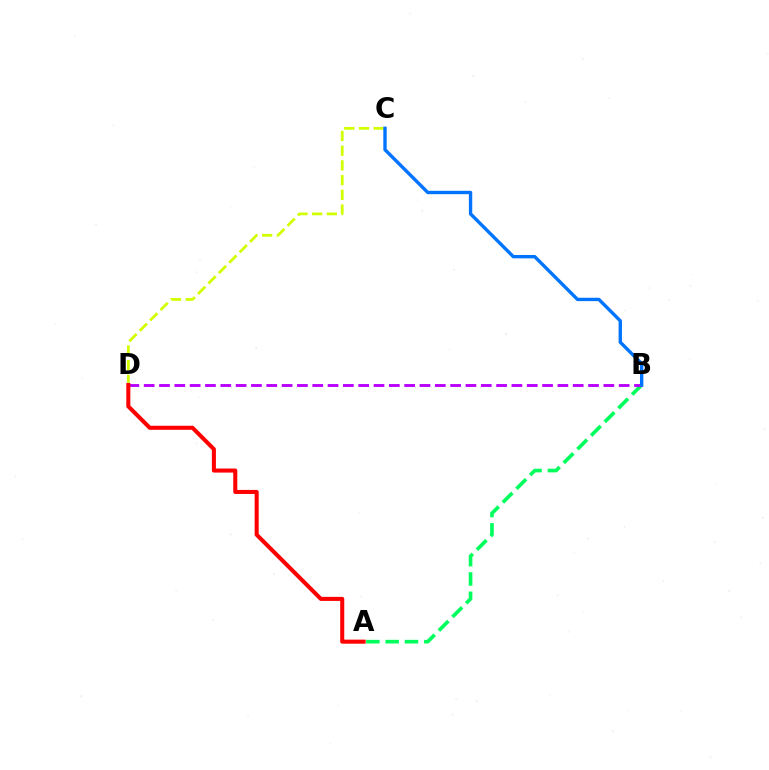{('A', 'B'): [{'color': '#00ff5c', 'line_style': 'dashed', 'thickness': 2.63}], ('B', 'D'): [{'color': '#b900ff', 'line_style': 'dashed', 'thickness': 2.08}], ('C', 'D'): [{'color': '#d1ff00', 'line_style': 'dashed', 'thickness': 2.0}], ('B', 'C'): [{'color': '#0074ff', 'line_style': 'solid', 'thickness': 2.43}], ('A', 'D'): [{'color': '#ff0000', 'line_style': 'solid', 'thickness': 2.92}]}